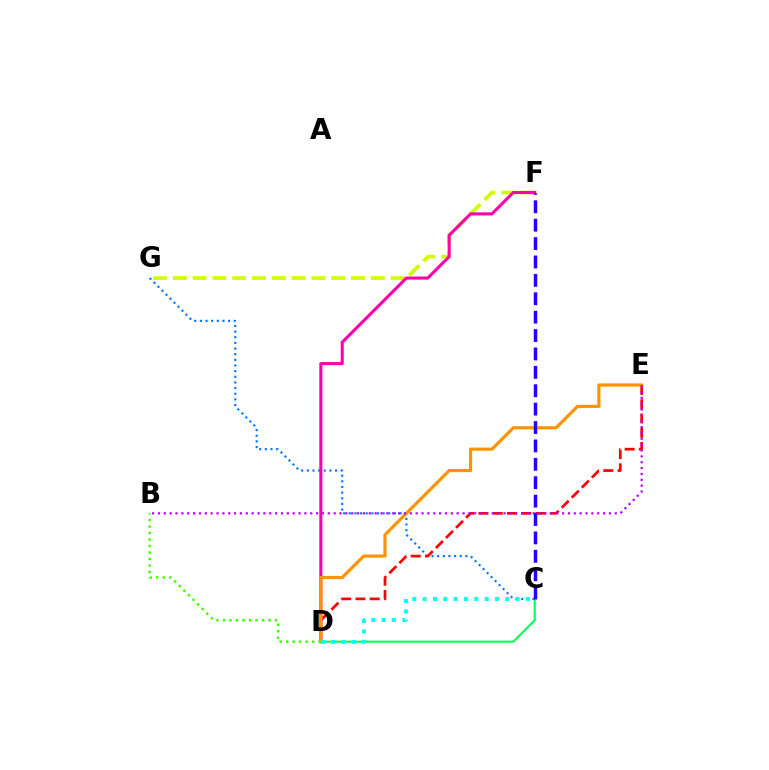{('C', 'G'): [{'color': '#0074ff', 'line_style': 'dotted', 'thickness': 1.53}], ('D', 'E'): [{'color': '#ff0000', 'line_style': 'dashed', 'thickness': 1.94}, {'color': '#ff9400', 'line_style': 'solid', 'thickness': 2.29}], ('F', 'G'): [{'color': '#d1ff00', 'line_style': 'dashed', 'thickness': 2.69}], ('C', 'D'): [{'color': '#00ff5c', 'line_style': 'solid', 'thickness': 1.51}, {'color': '#00fff6', 'line_style': 'dotted', 'thickness': 2.81}], ('D', 'F'): [{'color': '#ff00ac', 'line_style': 'solid', 'thickness': 2.21}], ('B', 'E'): [{'color': '#b900ff', 'line_style': 'dotted', 'thickness': 1.59}], ('C', 'F'): [{'color': '#2500ff', 'line_style': 'dashed', 'thickness': 2.5}], ('B', 'D'): [{'color': '#3dff00', 'line_style': 'dotted', 'thickness': 1.77}]}